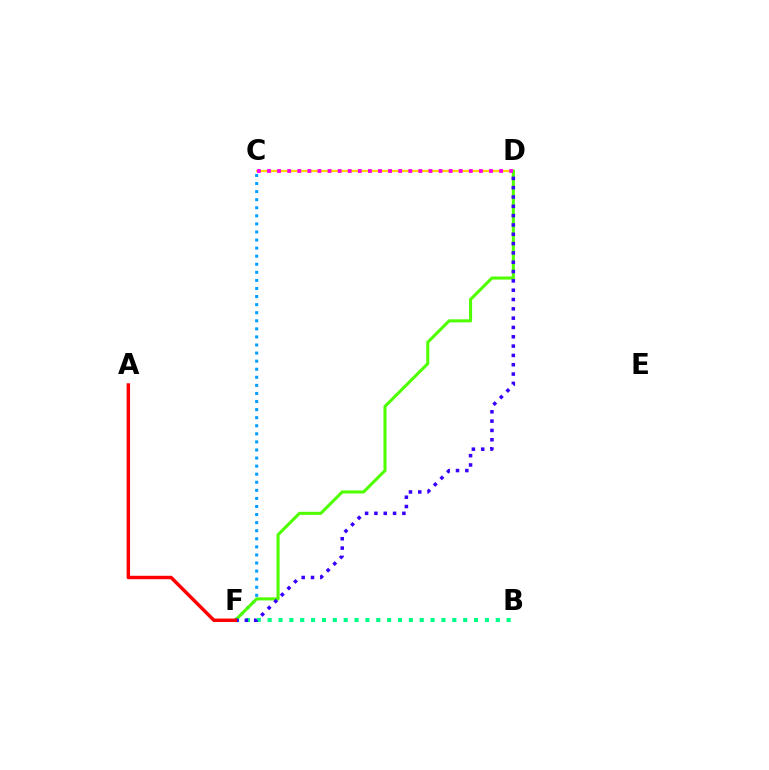{('C', 'D'): [{'color': '#ffd500', 'line_style': 'solid', 'thickness': 1.58}, {'color': '#ff00ed', 'line_style': 'dotted', 'thickness': 2.74}], ('C', 'F'): [{'color': '#009eff', 'line_style': 'dotted', 'thickness': 2.19}], ('B', 'F'): [{'color': '#00ff86', 'line_style': 'dotted', 'thickness': 2.95}], ('D', 'F'): [{'color': '#4fff00', 'line_style': 'solid', 'thickness': 2.2}, {'color': '#3700ff', 'line_style': 'dotted', 'thickness': 2.53}], ('A', 'F'): [{'color': '#ff0000', 'line_style': 'solid', 'thickness': 2.48}]}